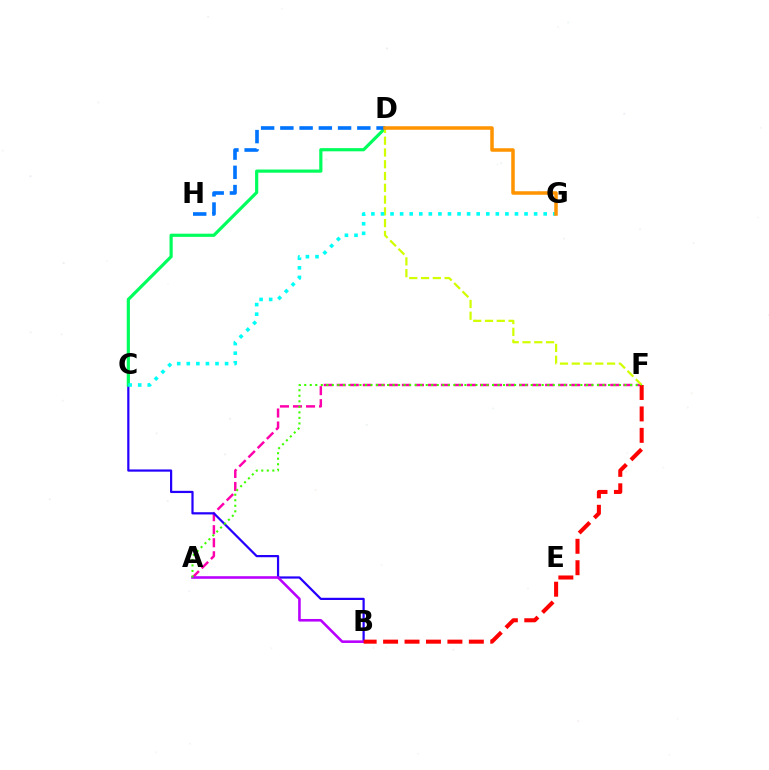{('A', 'F'): [{'color': '#ff00ac', 'line_style': 'dashed', 'thickness': 1.77}, {'color': '#3dff00', 'line_style': 'dotted', 'thickness': 1.5}], ('B', 'C'): [{'color': '#2500ff', 'line_style': 'solid', 'thickness': 1.6}], ('C', 'D'): [{'color': '#00ff5c', 'line_style': 'solid', 'thickness': 2.29}], ('A', 'B'): [{'color': '#b900ff', 'line_style': 'solid', 'thickness': 1.87}], ('D', 'F'): [{'color': '#d1ff00', 'line_style': 'dashed', 'thickness': 1.6}], ('B', 'F'): [{'color': '#ff0000', 'line_style': 'dashed', 'thickness': 2.91}], ('C', 'G'): [{'color': '#00fff6', 'line_style': 'dotted', 'thickness': 2.6}], ('D', 'H'): [{'color': '#0074ff', 'line_style': 'dashed', 'thickness': 2.61}], ('D', 'G'): [{'color': '#ff9400', 'line_style': 'solid', 'thickness': 2.52}]}